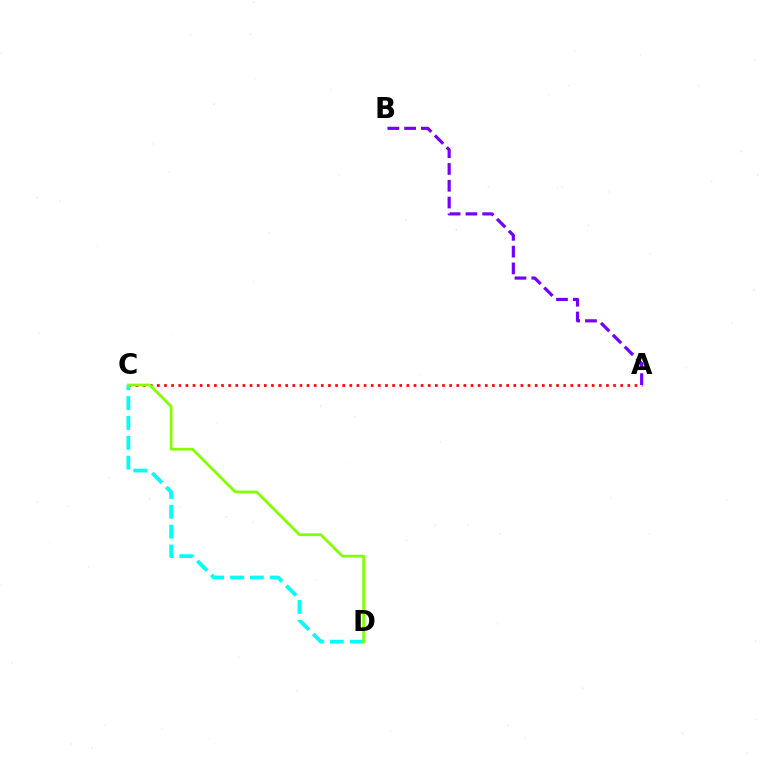{('A', 'C'): [{'color': '#ff0000', 'line_style': 'dotted', 'thickness': 1.94}], ('C', 'D'): [{'color': '#00fff6', 'line_style': 'dashed', 'thickness': 2.7}, {'color': '#84ff00', 'line_style': 'solid', 'thickness': 1.98}], ('A', 'B'): [{'color': '#7200ff', 'line_style': 'dashed', 'thickness': 2.28}]}